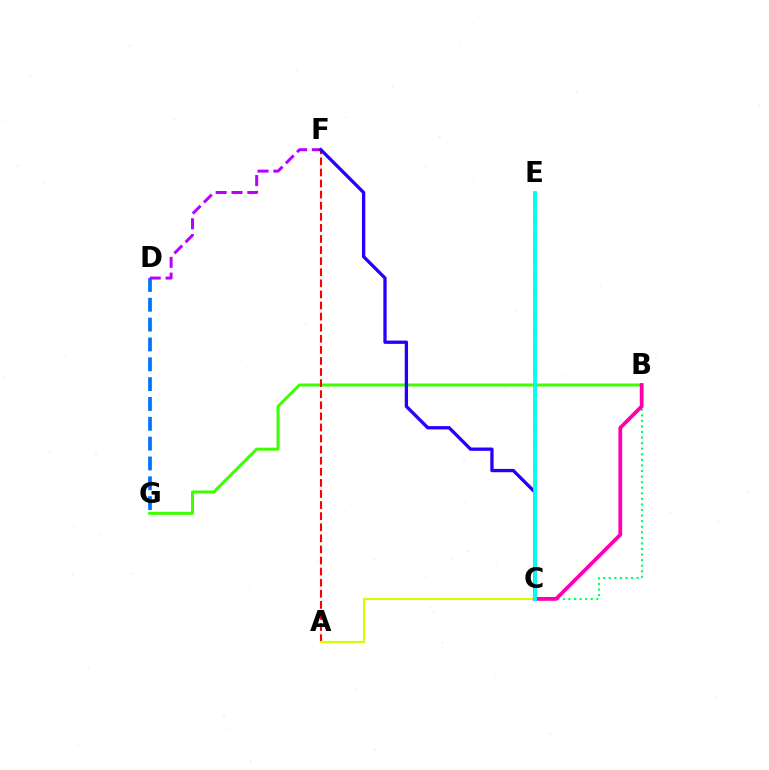{('B', 'G'): [{'color': '#3dff00', 'line_style': 'solid', 'thickness': 2.15}], ('B', 'C'): [{'color': '#00ff5c', 'line_style': 'dotted', 'thickness': 1.51}, {'color': '#ff00ac', 'line_style': 'solid', 'thickness': 2.73}], ('A', 'F'): [{'color': '#ff0000', 'line_style': 'dashed', 'thickness': 1.51}], ('D', 'G'): [{'color': '#0074ff', 'line_style': 'dashed', 'thickness': 2.69}], ('D', 'F'): [{'color': '#b900ff', 'line_style': 'dashed', 'thickness': 2.15}], ('A', 'C'): [{'color': '#d1ff00', 'line_style': 'solid', 'thickness': 1.54}], ('C', 'E'): [{'color': '#ff9400', 'line_style': 'dashed', 'thickness': 2.58}, {'color': '#00fff6', 'line_style': 'solid', 'thickness': 2.75}], ('C', 'F'): [{'color': '#2500ff', 'line_style': 'solid', 'thickness': 2.38}]}